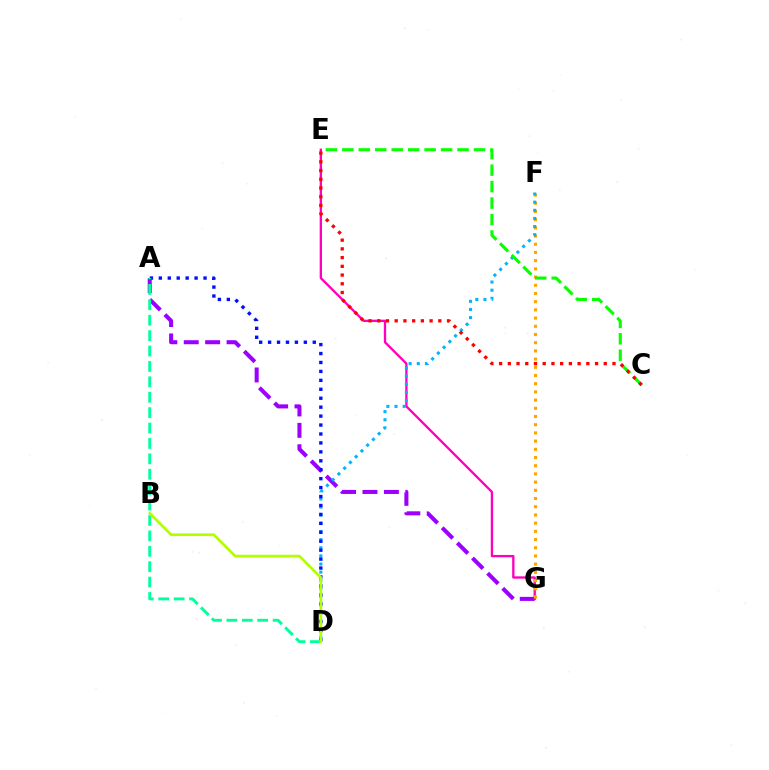{('A', 'G'): [{'color': '#9b00ff', 'line_style': 'dashed', 'thickness': 2.91}], ('E', 'G'): [{'color': '#ff00bd', 'line_style': 'solid', 'thickness': 1.67}], ('F', 'G'): [{'color': '#ffa500', 'line_style': 'dotted', 'thickness': 2.23}], ('D', 'F'): [{'color': '#00b5ff', 'line_style': 'dotted', 'thickness': 2.21}], ('A', 'D'): [{'color': '#0010ff', 'line_style': 'dotted', 'thickness': 2.43}, {'color': '#00ff9d', 'line_style': 'dashed', 'thickness': 2.09}], ('C', 'E'): [{'color': '#08ff00', 'line_style': 'dashed', 'thickness': 2.24}, {'color': '#ff0000', 'line_style': 'dotted', 'thickness': 2.37}], ('B', 'D'): [{'color': '#b3ff00', 'line_style': 'solid', 'thickness': 1.97}]}